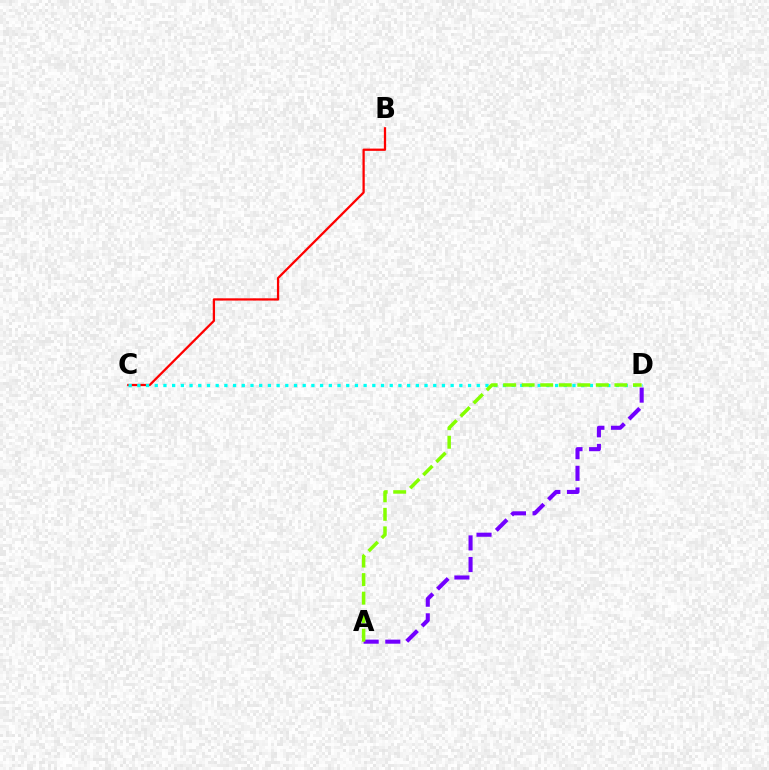{('A', 'D'): [{'color': '#7200ff', 'line_style': 'dashed', 'thickness': 2.94}, {'color': '#84ff00', 'line_style': 'dashed', 'thickness': 2.52}], ('B', 'C'): [{'color': '#ff0000', 'line_style': 'solid', 'thickness': 1.63}], ('C', 'D'): [{'color': '#00fff6', 'line_style': 'dotted', 'thickness': 2.36}]}